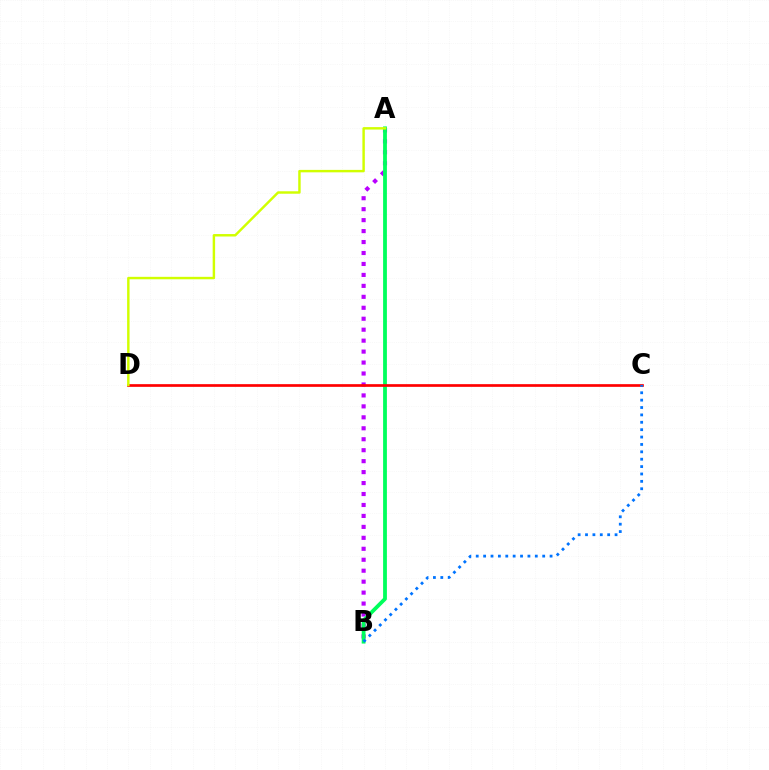{('A', 'B'): [{'color': '#b900ff', 'line_style': 'dotted', 'thickness': 2.98}, {'color': '#00ff5c', 'line_style': 'solid', 'thickness': 2.74}], ('C', 'D'): [{'color': '#ff0000', 'line_style': 'solid', 'thickness': 1.94}], ('A', 'D'): [{'color': '#d1ff00', 'line_style': 'solid', 'thickness': 1.76}], ('B', 'C'): [{'color': '#0074ff', 'line_style': 'dotted', 'thickness': 2.01}]}